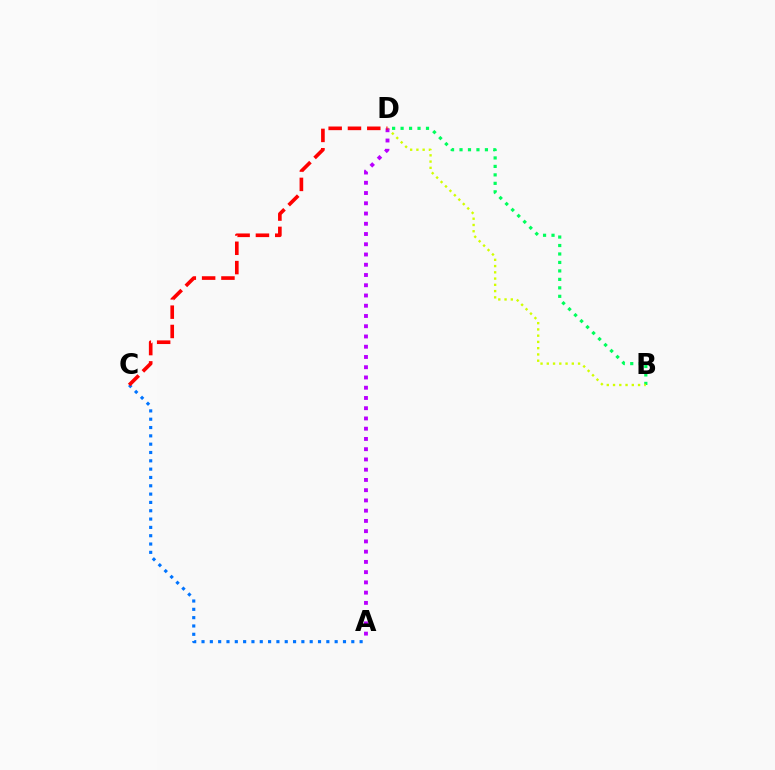{('B', 'D'): [{'color': '#00ff5c', 'line_style': 'dotted', 'thickness': 2.3}, {'color': '#d1ff00', 'line_style': 'dotted', 'thickness': 1.7}], ('A', 'D'): [{'color': '#b900ff', 'line_style': 'dotted', 'thickness': 2.78}], ('A', 'C'): [{'color': '#0074ff', 'line_style': 'dotted', 'thickness': 2.26}], ('C', 'D'): [{'color': '#ff0000', 'line_style': 'dashed', 'thickness': 2.62}]}